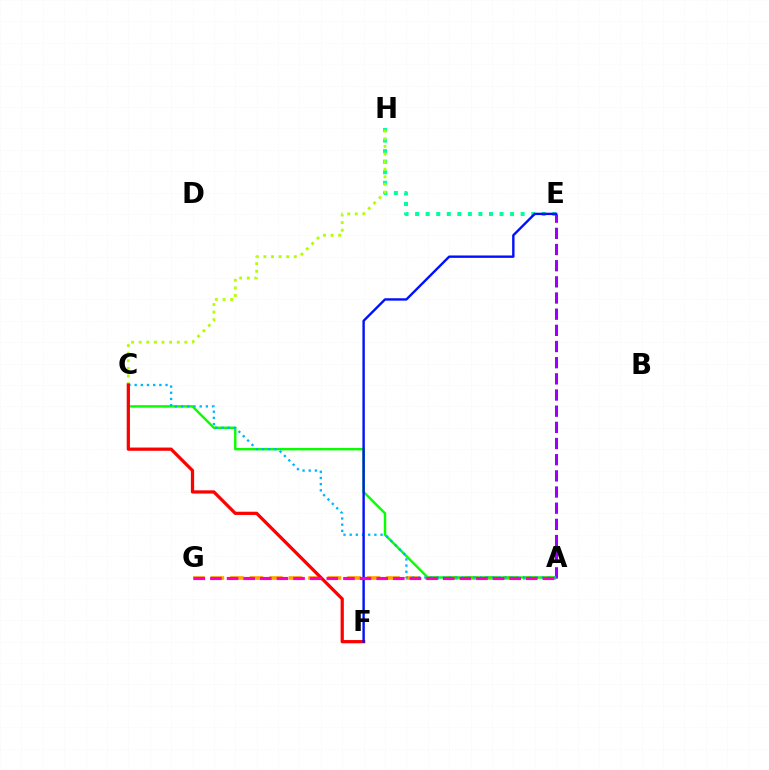{('E', 'H'): [{'color': '#00ff9d', 'line_style': 'dotted', 'thickness': 2.87}], ('A', 'G'): [{'color': '#ffa500', 'line_style': 'dashed', 'thickness': 2.65}, {'color': '#ff00bd', 'line_style': 'dashed', 'thickness': 2.26}], ('A', 'C'): [{'color': '#08ff00', 'line_style': 'solid', 'thickness': 1.75}, {'color': '#00b5ff', 'line_style': 'dotted', 'thickness': 1.68}], ('A', 'E'): [{'color': '#9b00ff', 'line_style': 'dashed', 'thickness': 2.2}], ('C', 'H'): [{'color': '#b3ff00', 'line_style': 'dotted', 'thickness': 2.07}], ('C', 'F'): [{'color': '#ff0000', 'line_style': 'solid', 'thickness': 2.33}], ('E', 'F'): [{'color': '#0010ff', 'line_style': 'solid', 'thickness': 1.72}]}